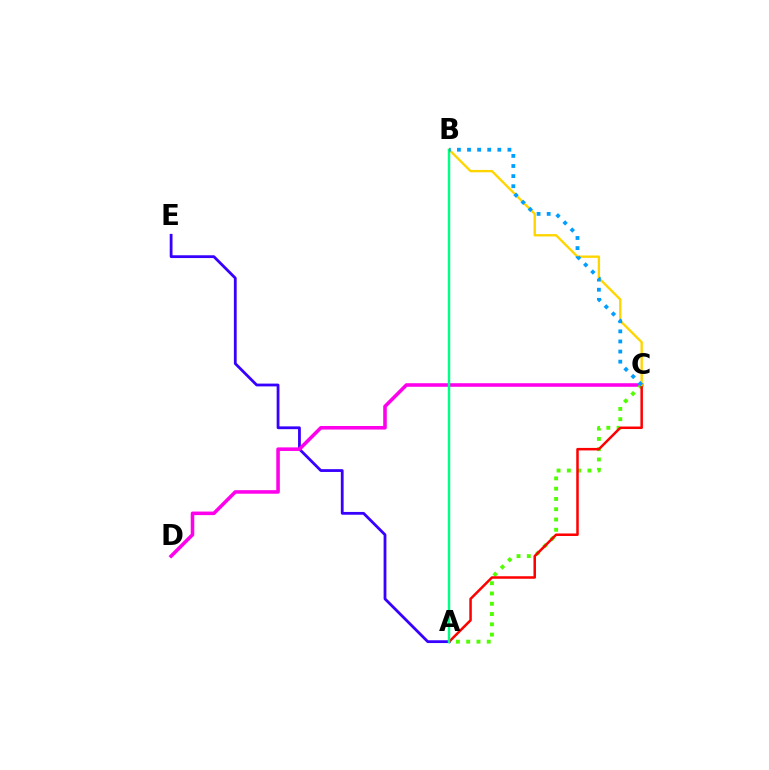{('A', 'E'): [{'color': '#3700ff', 'line_style': 'solid', 'thickness': 2.01}], ('C', 'D'): [{'color': '#ff00ed', 'line_style': 'solid', 'thickness': 2.56}], ('A', 'C'): [{'color': '#4fff00', 'line_style': 'dotted', 'thickness': 2.79}, {'color': '#ff0000', 'line_style': 'solid', 'thickness': 1.81}], ('B', 'C'): [{'color': '#ffd500', 'line_style': 'solid', 'thickness': 1.7}, {'color': '#009eff', 'line_style': 'dotted', 'thickness': 2.74}], ('A', 'B'): [{'color': '#00ff86', 'line_style': 'solid', 'thickness': 1.76}]}